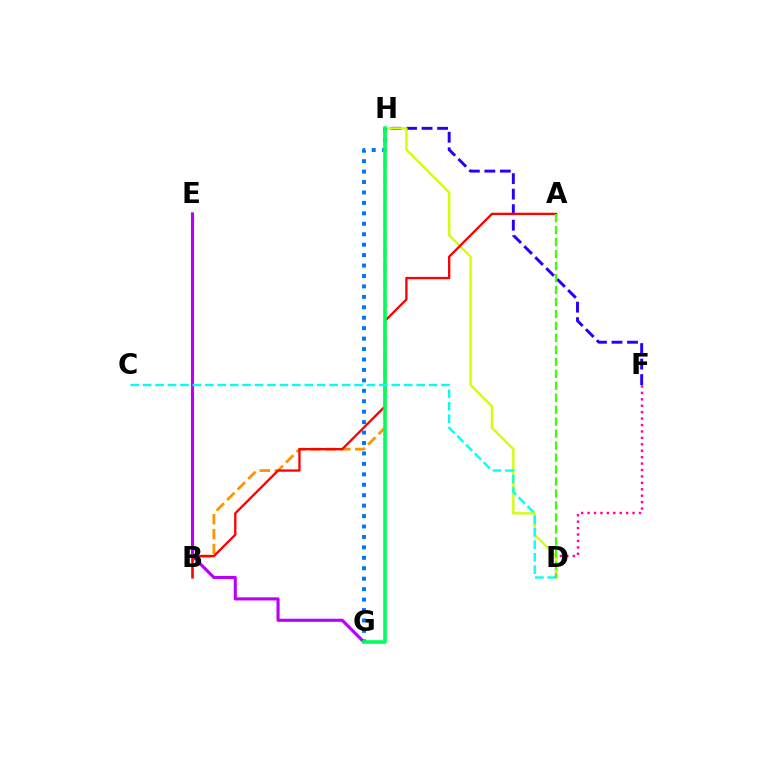{('F', 'H'): [{'color': '#2500ff', 'line_style': 'dashed', 'thickness': 2.11}], ('D', 'F'): [{'color': '#ff00ac', 'line_style': 'dotted', 'thickness': 1.75}], ('D', 'H'): [{'color': '#d1ff00', 'line_style': 'solid', 'thickness': 1.7}], ('E', 'G'): [{'color': '#b900ff', 'line_style': 'solid', 'thickness': 2.23}], ('B', 'H'): [{'color': '#ff9400', 'line_style': 'dashed', 'thickness': 2.02}], ('A', 'B'): [{'color': '#ff0000', 'line_style': 'solid', 'thickness': 1.67}], ('G', 'H'): [{'color': '#0074ff', 'line_style': 'dotted', 'thickness': 2.84}, {'color': '#00ff5c', 'line_style': 'solid', 'thickness': 2.57}], ('C', 'D'): [{'color': '#00fff6', 'line_style': 'dashed', 'thickness': 1.69}], ('A', 'D'): [{'color': '#3dff00', 'line_style': 'dashed', 'thickness': 1.63}]}